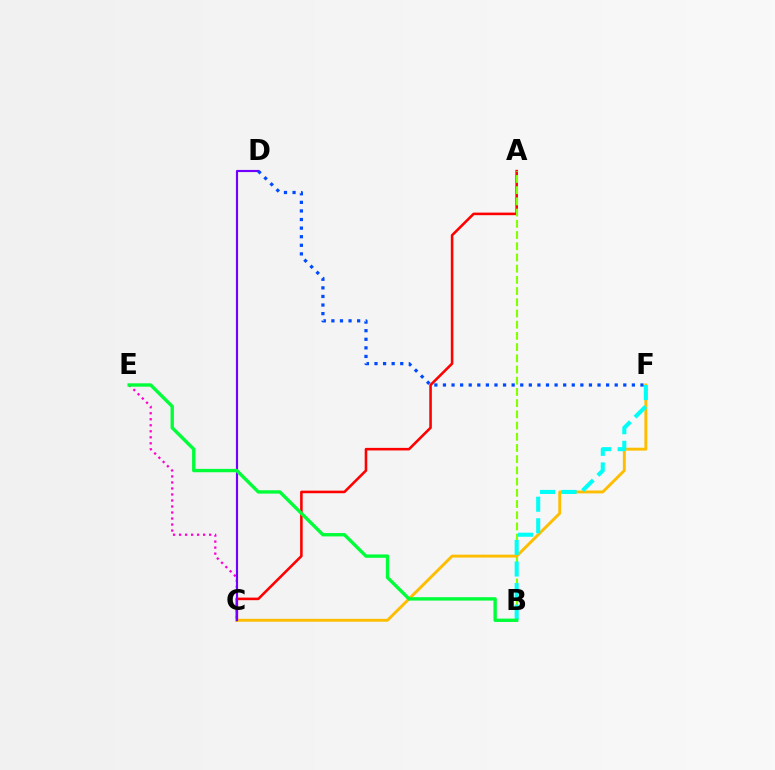{('A', 'C'): [{'color': '#ff0000', 'line_style': 'solid', 'thickness': 1.85}], ('A', 'B'): [{'color': '#84ff00', 'line_style': 'dashed', 'thickness': 1.52}], ('C', 'F'): [{'color': '#ffbd00', 'line_style': 'solid', 'thickness': 2.08}], ('C', 'E'): [{'color': '#ff00cf', 'line_style': 'dotted', 'thickness': 1.63}], ('C', 'D'): [{'color': '#7200ff', 'line_style': 'solid', 'thickness': 1.55}], ('B', 'F'): [{'color': '#00fff6', 'line_style': 'dashed', 'thickness': 2.93}], ('B', 'E'): [{'color': '#00ff39', 'line_style': 'solid', 'thickness': 2.43}], ('D', 'F'): [{'color': '#004bff', 'line_style': 'dotted', 'thickness': 2.33}]}